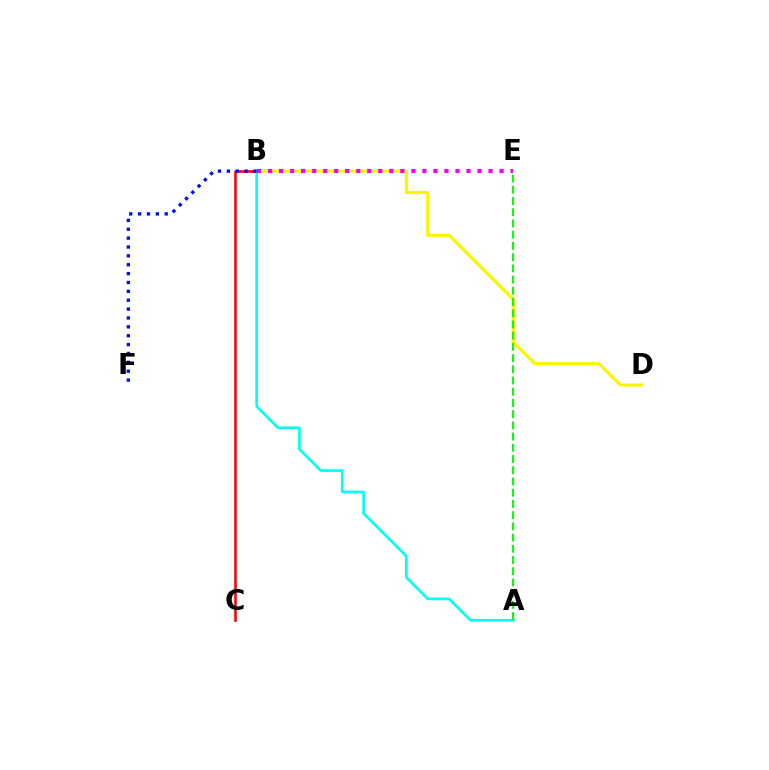{('B', 'C'): [{'color': '#ff0000', 'line_style': 'solid', 'thickness': 1.87}], ('B', 'D'): [{'color': '#fcf500', 'line_style': 'solid', 'thickness': 2.26}], ('A', 'B'): [{'color': '#00fff6', 'line_style': 'solid', 'thickness': 1.93}], ('B', 'F'): [{'color': '#0010ff', 'line_style': 'dotted', 'thickness': 2.41}], ('A', 'E'): [{'color': '#08ff00', 'line_style': 'dashed', 'thickness': 1.52}], ('B', 'E'): [{'color': '#ee00ff', 'line_style': 'dotted', 'thickness': 2.99}]}